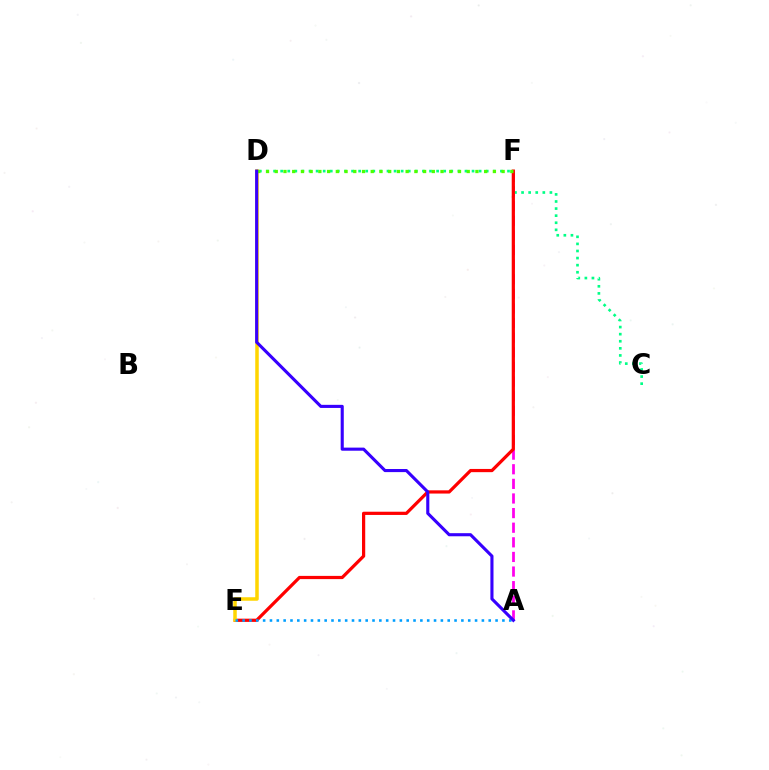{('A', 'F'): [{'color': '#ff00ed', 'line_style': 'dashed', 'thickness': 1.99}], ('C', 'D'): [{'color': '#00ff86', 'line_style': 'dotted', 'thickness': 1.93}], ('E', 'F'): [{'color': '#ff0000', 'line_style': 'solid', 'thickness': 2.32}], ('D', 'E'): [{'color': '#ffd500', 'line_style': 'solid', 'thickness': 2.53}], ('D', 'F'): [{'color': '#4fff00', 'line_style': 'dotted', 'thickness': 2.37}], ('A', 'E'): [{'color': '#009eff', 'line_style': 'dotted', 'thickness': 1.86}], ('A', 'D'): [{'color': '#3700ff', 'line_style': 'solid', 'thickness': 2.23}]}